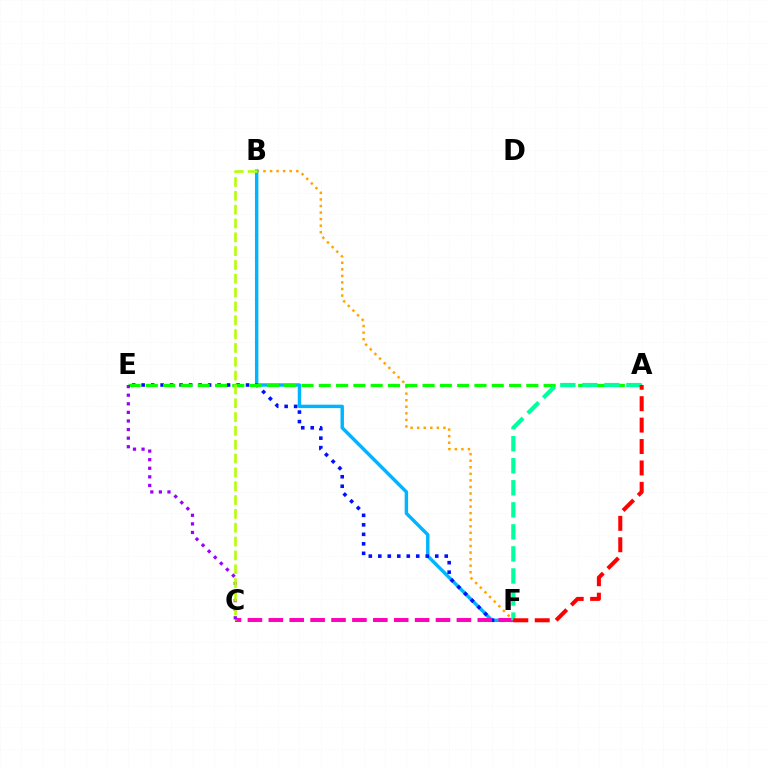{('B', 'F'): [{'color': '#ffa500', 'line_style': 'dotted', 'thickness': 1.78}, {'color': '#00b5ff', 'line_style': 'solid', 'thickness': 2.46}], ('E', 'F'): [{'color': '#0010ff', 'line_style': 'dotted', 'thickness': 2.58}], ('A', 'E'): [{'color': '#08ff00', 'line_style': 'dashed', 'thickness': 2.35}], ('C', 'F'): [{'color': '#ff00bd', 'line_style': 'dashed', 'thickness': 2.84}], ('A', 'F'): [{'color': '#00ff9d', 'line_style': 'dashed', 'thickness': 2.99}, {'color': '#ff0000', 'line_style': 'dashed', 'thickness': 2.91}], ('C', 'E'): [{'color': '#9b00ff', 'line_style': 'dotted', 'thickness': 2.33}], ('B', 'C'): [{'color': '#b3ff00', 'line_style': 'dashed', 'thickness': 1.88}]}